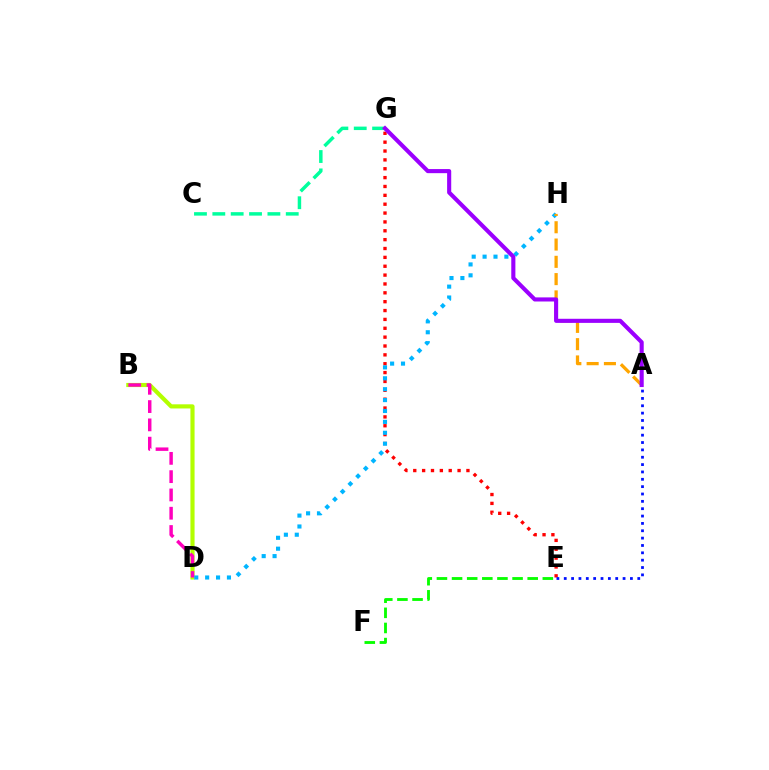{('E', 'G'): [{'color': '#ff0000', 'line_style': 'dotted', 'thickness': 2.41}], ('B', 'D'): [{'color': '#b3ff00', 'line_style': 'solid', 'thickness': 2.98}, {'color': '#ff00bd', 'line_style': 'dashed', 'thickness': 2.48}], ('C', 'G'): [{'color': '#00ff9d', 'line_style': 'dashed', 'thickness': 2.49}], ('D', 'H'): [{'color': '#00b5ff', 'line_style': 'dotted', 'thickness': 2.96}], ('A', 'H'): [{'color': '#ffa500', 'line_style': 'dashed', 'thickness': 2.35}], ('A', 'E'): [{'color': '#0010ff', 'line_style': 'dotted', 'thickness': 2.0}], ('A', 'G'): [{'color': '#9b00ff', 'line_style': 'solid', 'thickness': 2.95}], ('E', 'F'): [{'color': '#08ff00', 'line_style': 'dashed', 'thickness': 2.06}]}